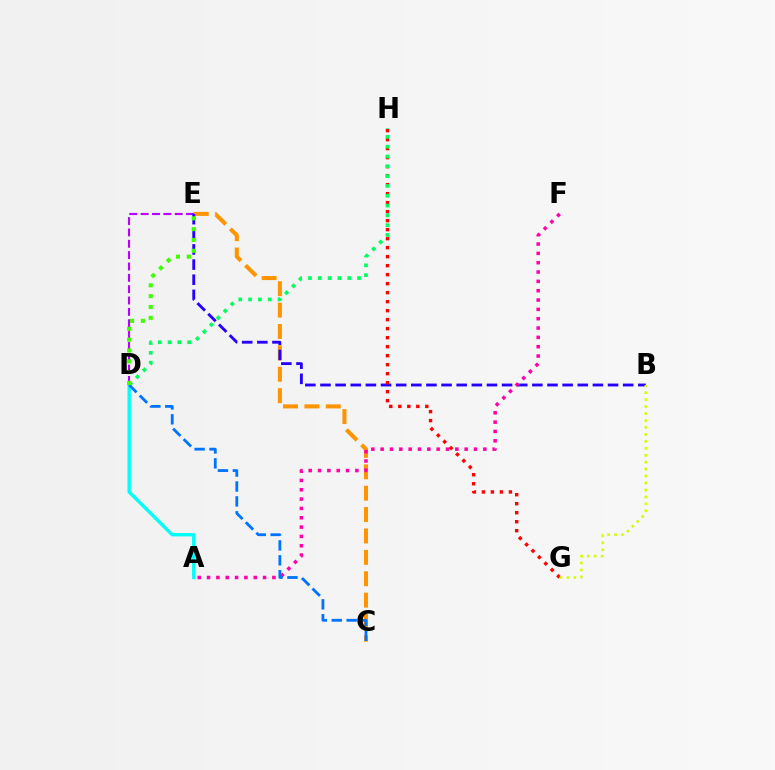{('A', 'D'): [{'color': '#00fff6', 'line_style': 'solid', 'thickness': 2.43}], ('C', 'E'): [{'color': '#ff9400', 'line_style': 'dashed', 'thickness': 2.91}], ('D', 'E'): [{'color': '#b900ff', 'line_style': 'dashed', 'thickness': 1.54}, {'color': '#3dff00', 'line_style': 'dotted', 'thickness': 2.94}], ('B', 'E'): [{'color': '#2500ff', 'line_style': 'dashed', 'thickness': 2.06}], ('A', 'F'): [{'color': '#ff00ac', 'line_style': 'dotted', 'thickness': 2.54}], ('G', 'H'): [{'color': '#ff0000', 'line_style': 'dotted', 'thickness': 2.45}], ('D', 'H'): [{'color': '#00ff5c', 'line_style': 'dotted', 'thickness': 2.67}], ('B', 'G'): [{'color': '#d1ff00', 'line_style': 'dotted', 'thickness': 1.89}], ('C', 'D'): [{'color': '#0074ff', 'line_style': 'dashed', 'thickness': 2.02}]}